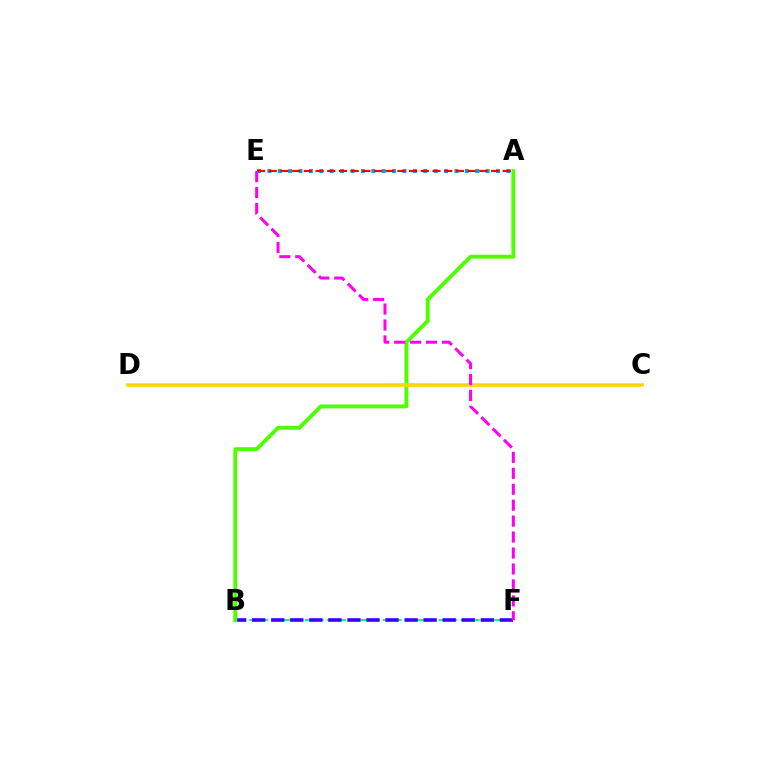{('B', 'F'): [{'color': '#00ff86', 'line_style': 'dashed', 'thickness': 1.51}, {'color': '#3700ff', 'line_style': 'dashed', 'thickness': 2.59}], ('A', 'E'): [{'color': '#009eff', 'line_style': 'dotted', 'thickness': 2.82}, {'color': '#ff0000', 'line_style': 'dashed', 'thickness': 1.59}], ('A', 'B'): [{'color': '#4fff00', 'line_style': 'solid', 'thickness': 2.8}], ('C', 'D'): [{'color': '#ffd500', 'line_style': 'solid', 'thickness': 2.56}], ('E', 'F'): [{'color': '#ff00ed', 'line_style': 'dashed', 'thickness': 2.17}]}